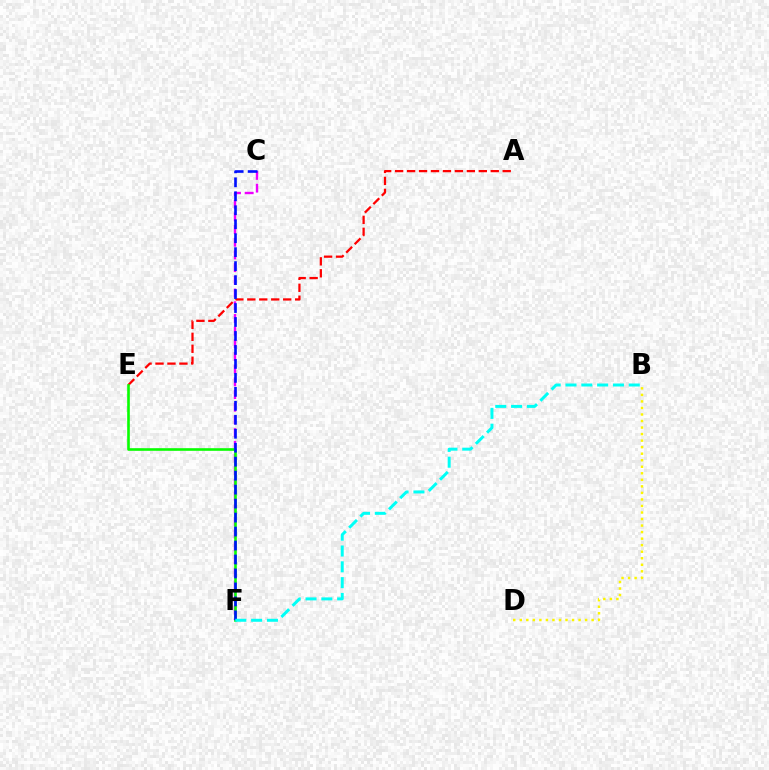{('C', 'F'): [{'color': '#ee00ff', 'line_style': 'dashed', 'thickness': 1.72}, {'color': '#0010ff', 'line_style': 'dashed', 'thickness': 1.9}], ('A', 'E'): [{'color': '#ff0000', 'line_style': 'dashed', 'thickness': 1.62}], ('B', 'D'): [{'color': '#fcf500', 'line_style': 'dotted', 'thickness': 1.78}], ('E', 'F'): [{'color': '#08ff00', 'line_style': 'solid', 'thickness': 1.89}], ('B', 'F'): [{'color': '#00fff6', 'line_style': 'dashed', 'thickness': 2.15}]}